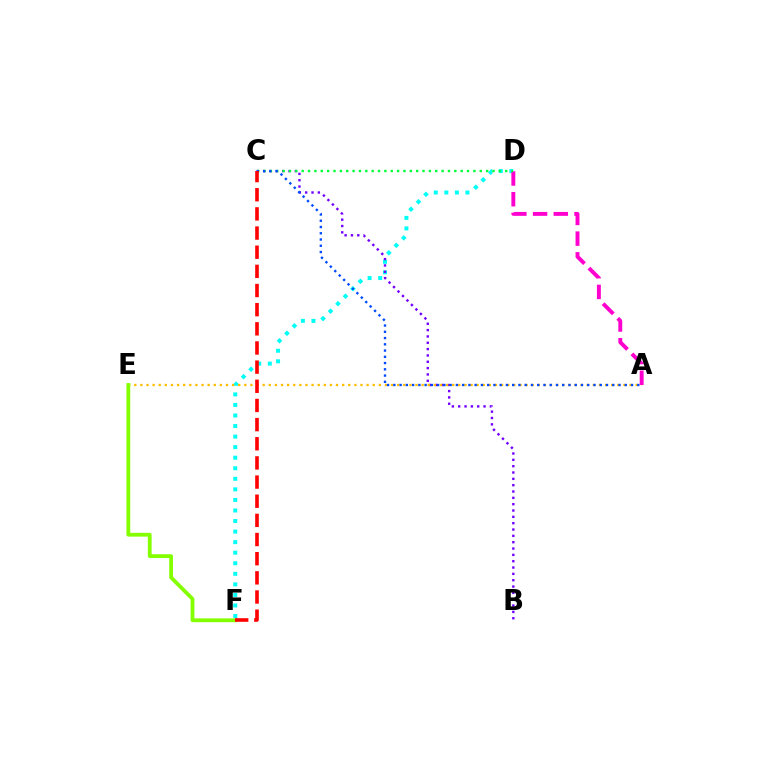{('D', 'F'): [{'color': '#00fff6', 'line_style': 'dotted', 'thickness': 2.87}], ('B', 'C'): [{'color': '#7200ff', 'line_style': 'dotted', 'thickness': 1.72}], ('A', 'E'): [{'color': '#ffbd00', 'line_style': 'dotted', 'thickness': 1.66}], ('A', 'D'): [{'color': '#ff00cf', 'line_style': 'dashed', 'thickness': 2.81}], ('C', 'D'): [{'color': '#00ff39', 'line_style': 'dotted', 'thickness': 1.73}], ('A', 'C'): [{'color': '#004bff', 'line_style': 'dotted', 'thickness': 1.7}], ('E', 'F'): [{'color': '#84ff00', 'line_style': 'solid', 'thickness': 2.74}], ('C', 'F'): [{'color': '#ff0000', 'line_style': 'dashed', 'thickness': 2.6}]}